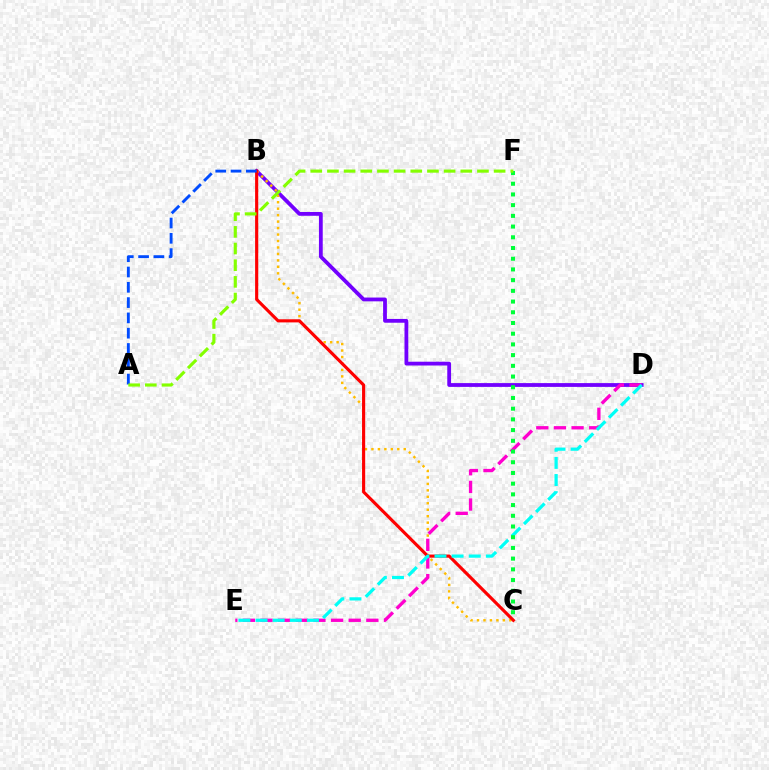{('B', 'D'): [{'color': '#7200ff', 'line_style': 'solid', 'thickness': 2.73}], ('B', 'C'): [{'color': '#ffbd00', 'line_style': 'dotted', 'thickness': 1.76}, {'color': '#ff0000', 'line_style': 'solid', 'thickness': 2.25}], ('D', 'E'): [{'color': '#ff00cf', 'line_style': 'dashed', 'thickness': 2.4}, {'color': '#00fff6', 'line_style': 'dashed', 'thickness': 2.33}], ('C', 'F'): [{'color': '#00ff39', 'line_style': 'dotted', 'thickness': 2.91}], ('A', 'B'): [{'color': '#004bff', 'line_style': 'dashed', 'thickness': 2.08}], ('A', 'F'): [{'color': '#84ff00', 'line_style': 'dashed', 'thickness': 2.26}]}